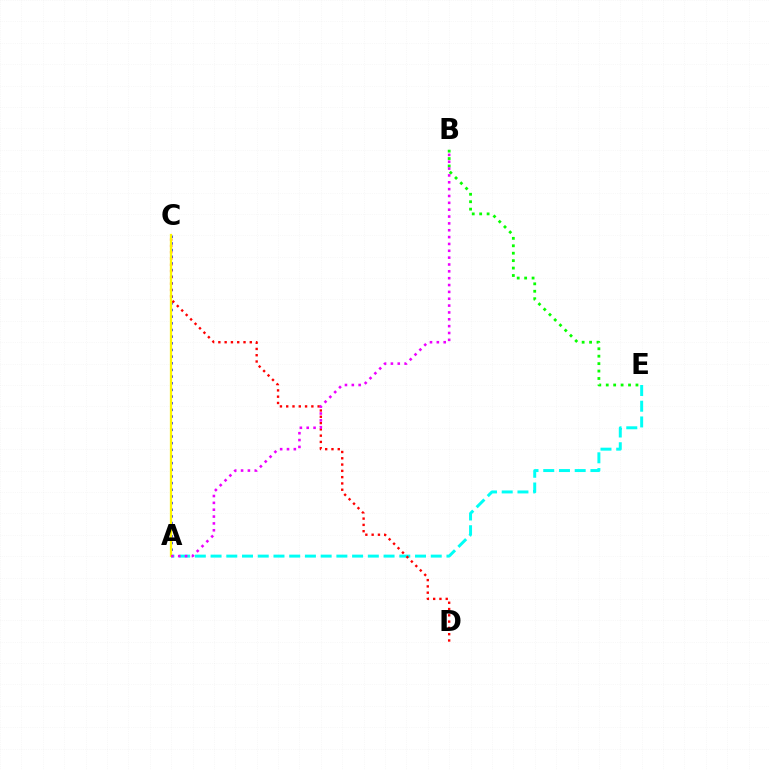{('A', 'E'): [{'color': '#00fff6', 'line_style': 'dashed', 'thickness': 2.14}], ('B', 'E'): [{'color': '#08ff00', 'line_style': 'dotted', 'thickness': 2.02}], ('A', 'C'): [{'color': '#0010ff', 'line_style': 'dotted', 'thickness': 1.81}, {'color': '#fcf500', 'line_style': 'solid', 'thickness': 1.63}], ('C', 'D'): [{'color': '#ff0000', 'line_style': 'dotted', 'thickness': 1.71}], ('A', 'B'): [{'color': '#ee00ff', 'line_style': 'dotted', 'thickness': 1.86}]}